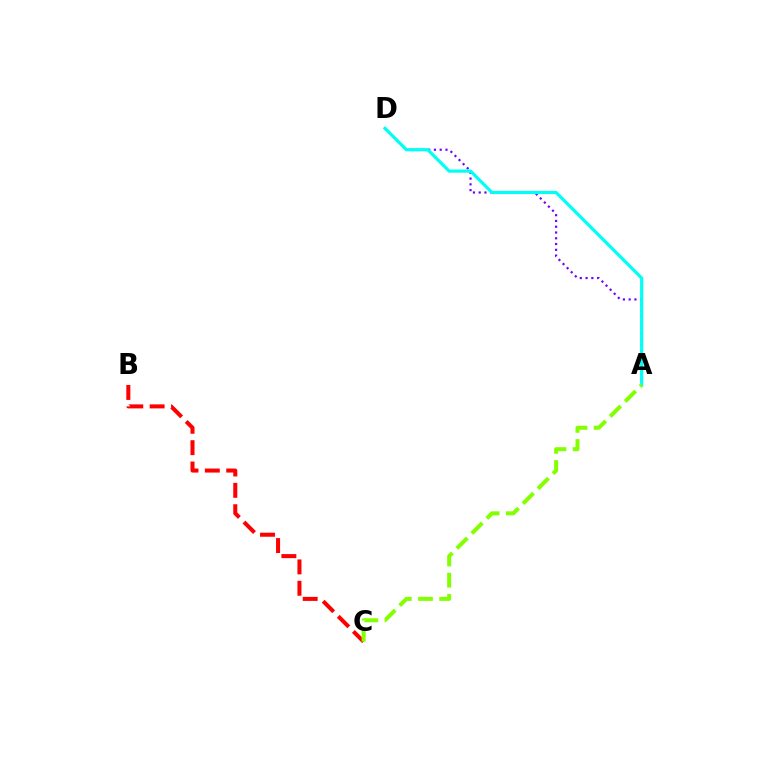{('A', 'D'): [{'color': '#7200ff', 'line_style': 'dotted', 'thickness': 1.57}, {'color': '#00fff6', 'line_style': 'solid', 'thickness': 2.3}], ('B', 'C'): [{'color': '#ff0000', 'line_style': 'dashed', 'thickness': 2.9}], ('A', 'C'): [{'color': '#84ff00', 'line_style': 'dashed', 'thickness': 2.88}]}